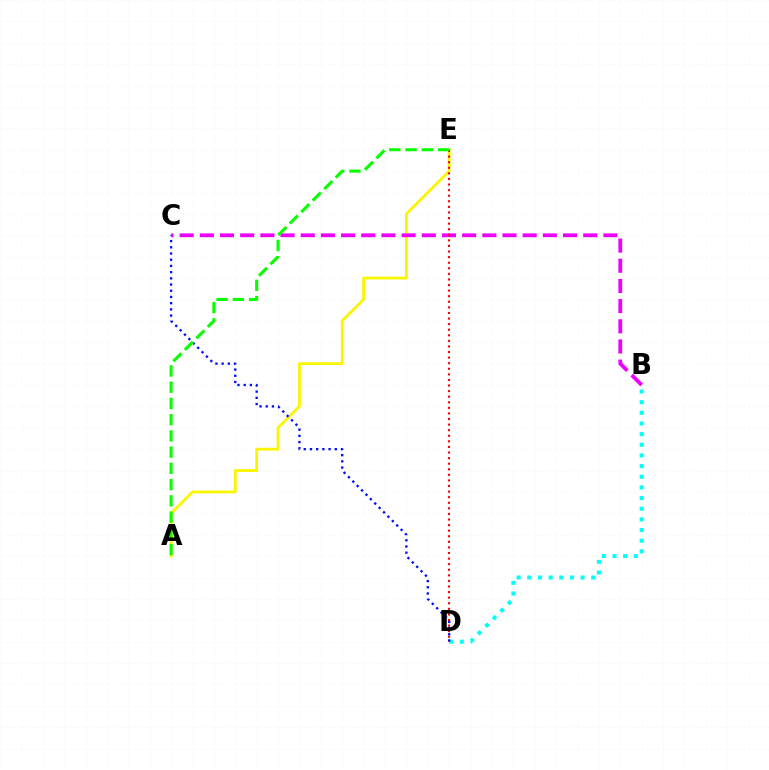{('B', 'D'): [{'color': '#00fff6', 'line_style': 'dotted', 'thickness': 2.9}], ('A', 'E'): [{'color': '#fcf500', 'line_style': 'solid', 'thickness': 2.02}, {'color': '#08ff00', 'line_style': 'dashed', 'thickness': 2.21}], ('C', 'D'): [{'color': '#0010ff', 'line_style': 'dotted', 'thickness': 1.69}], ('B', 'C'): [{'color': '#ee00ff', 'line_style': 'dashed', 'thickness': 2.74}], ('D', 'E'): [{'color': '#ff0000', 'line_style': 'dotted', 'thickness': 1.52}]}